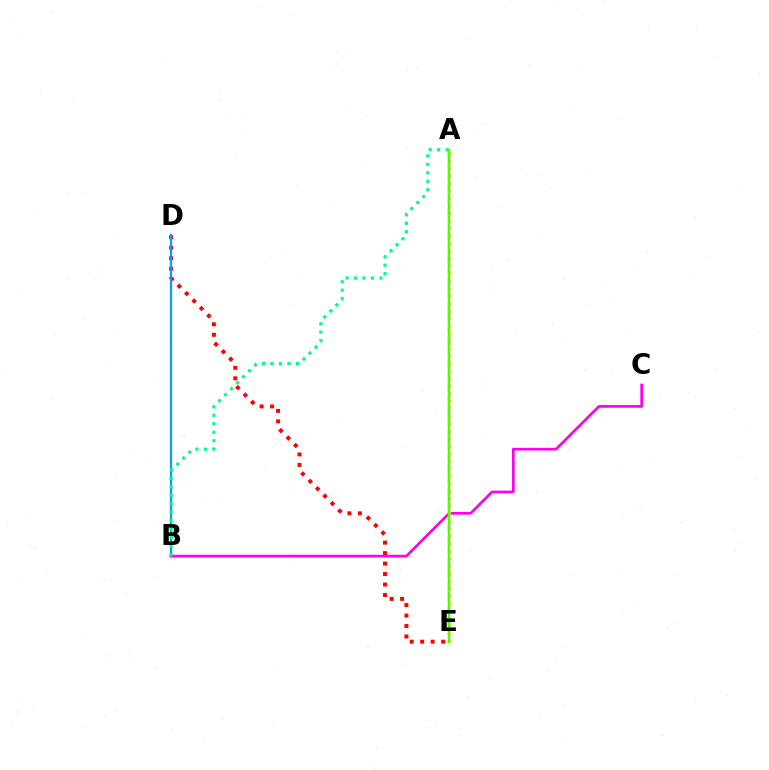{('D', 'E'): [{'color': '#ff0000', 'line_style': 'dotted', 'thickness': 2.85}], ('B', 'D'): [{'color': '#009eff', 'line_style': 'solid', 'thickness': 1.56}], ('A', 'E'): [{'color': '#3700ff', 'line_style': 'dashed', 'thickness': 1.58}, {'color': '#ffd500', 'line_style': 'dotted', 'thickness': 2.04}, {'color': '#4fff00', 'line_style': 'solid', 'thickness': 1.76}], ('B', 'C'): [{'color': '#ff00ed', 'line_style': 'solid', 'thickness': 1.94}], ('A', 'B'): [{'color': '#00ff86', 'line_style': 'dotted', 'thickness': 2.3}]}